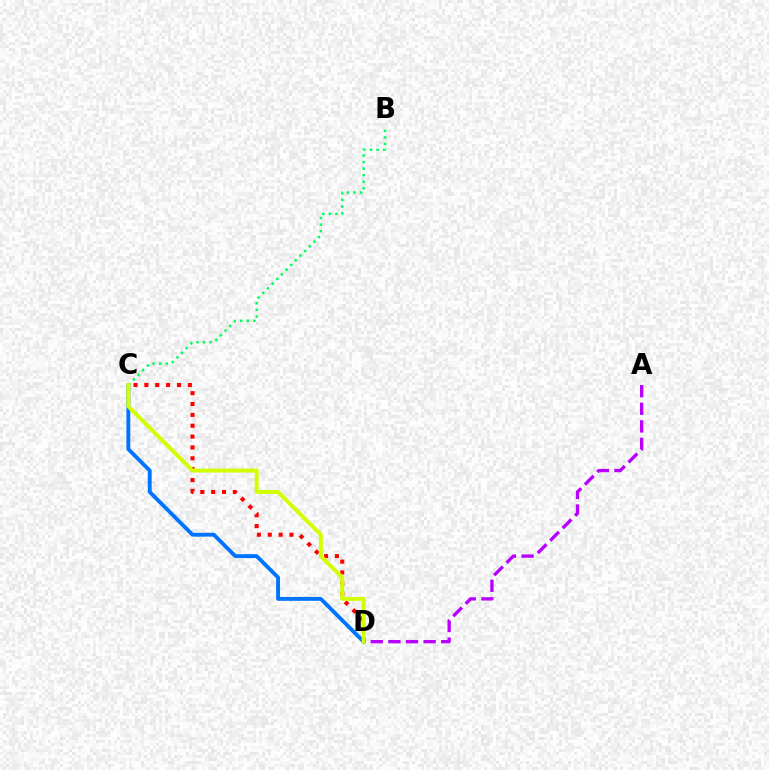{('A', 'D'): [{'color': '#b900ff', 'line_style': 'dashed', 'thickness': 2.39}], ('C', 'D'): [{'color': '#ff0000', 'line_style': 'dotted', 'thickness': 2.95}, {'color': '#0074ff', 'line_style': 'solid', 'thickness': 2.79}, {'color': '#d1ff00', 'line_style': 'solid', 'thickness': 2.85}], ('B', 'C'): [{'color': '#00ff5c', 'line_style': 'dotted', 'thickness': 1.79}]}